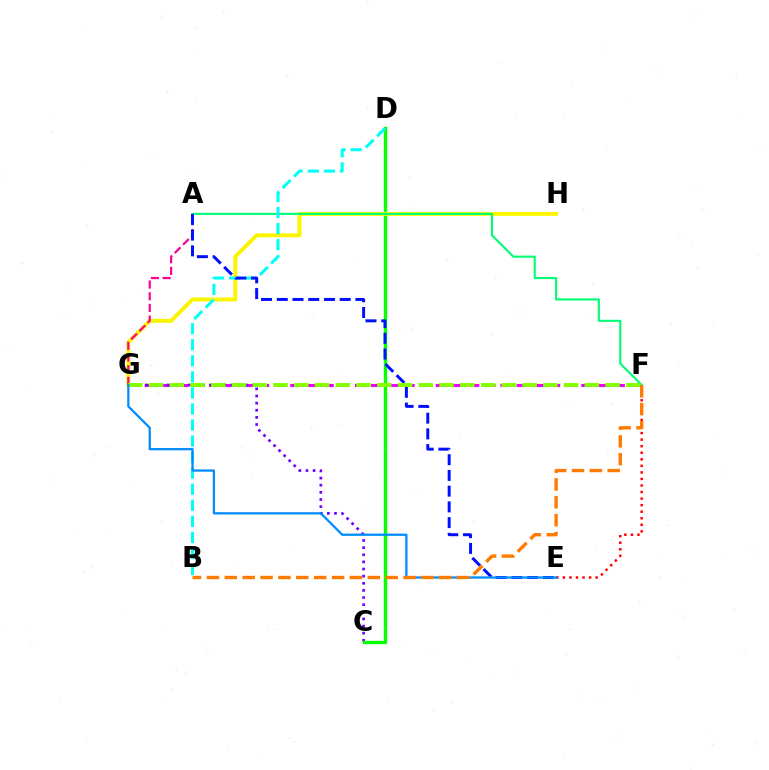{('F', 'G'): [{'color': '#ee00ff', 'line_style': 'dashed', 'thickness': 2.2}, {'color': '#84ff00', 'line_style': 'dashed', 'thickness': 2.82}], ('C', 'G'): [{'color': '#7200ff', 'line_style': 'dotted', 'thickness': 1.94}], ('C', 'D'): [{'color': '#08ff00', 'line_style': 'solid', 'thickness': 2.43}], ('G', 'H'): [{'color': '#fcf500', 'line_style': 'solid', 'thickness': 2.84}], ('A', 'G'): [{'color': '#ff0094', 'line_style': 'dashed', 'thickness': 1.59}], ('A', 'F'): [{'color': '#00ff74', 'line_style': 'solid', 'thickness': 1.52}], ('B', 'D'): [{'color': '#00fff6', 'line_style': 'dashed', 'thickness': 2.18}], ('E', 'F'): [{'color': '#ff0000', 'line_style': 'dotted', 'thickness': 1.78}], ('A', 'E'): [{'color': '#0010ff', 'line_style': 'dashed', 'thickness': 2.14}], ('E', 'G'): [{'color': '#008cff', 'line_style': 'solid', 'thickness': 1.63}], ('B', 'F'): [{'color': '#ff7c00', 'line_style': 'dashed', 'thickness': 2.43}]}